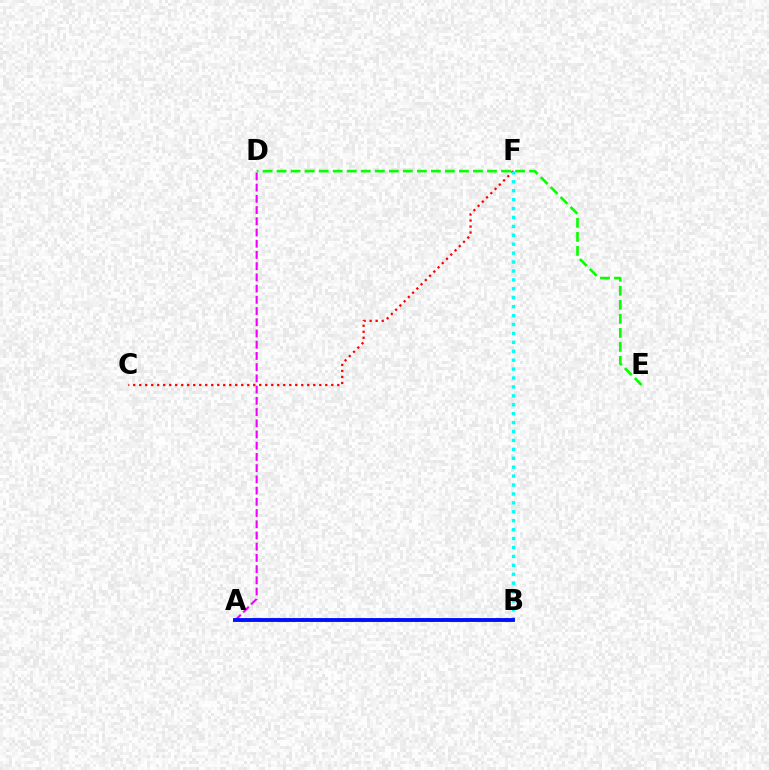{('A', 'B'): [{'color': '#fcf500', 'line_style': 'dotted', 'thickness': 2.35}, {'color': '#0010ff', 'line_style': 'solid', 'thickness': 2.79}], ('A', 'D'): [{'color': '#ee00ff', 'line_style': 'dashed', 'thickness': 1.52}], ('D', 'E'): [{'color': '#08ff00', 'line_style': 'dashed', 'thickness': 1.91}], ('C', 'F'): [{'color': '#ff0000', 'line_style': 'dotted', 'thickness': 1.63}], ('B', 'F'): [{'color': '#00fff6', 'line_style': 'dotted', 'thickness': 2.42}]}